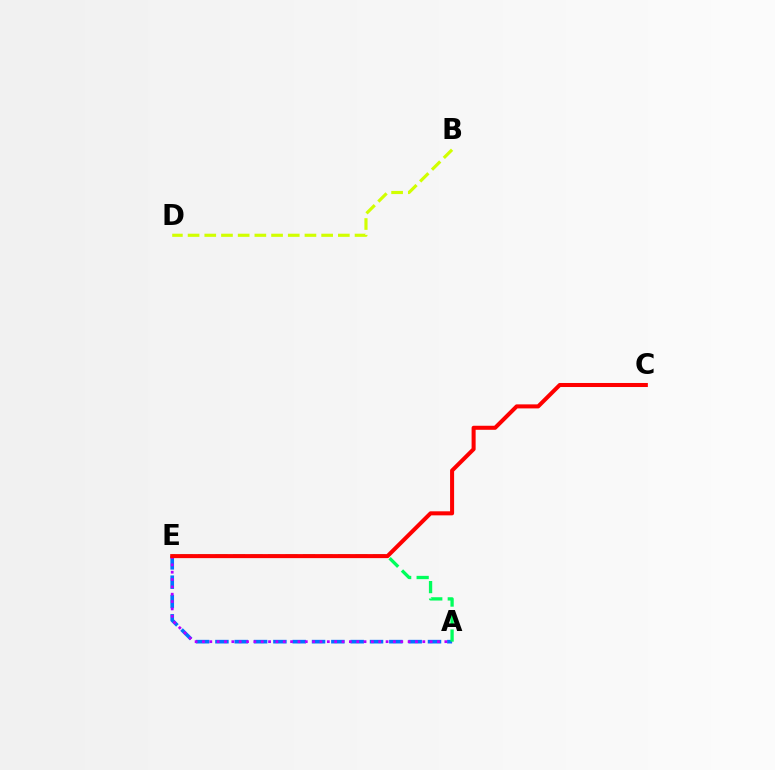{('A', 'E'): [{'color': '#0074ff', 'line_style': 'dashed', 'thickness': 2.63}, {'color': '#b900ff', 'line_style': 'dotted', 'thickness': 2.0}, {'color': '#00ff5c', 'line_style': 'dashed', 'thickness': 2.38}], ('C', 'E'): [{'color': '#ff0000', 'line_style': 'solid', 'thickness': 2.91}], ('B', 'D'): [{'color': '#d1ff00', 'line_style': 'dashed', 'thickness': 2.27}]}